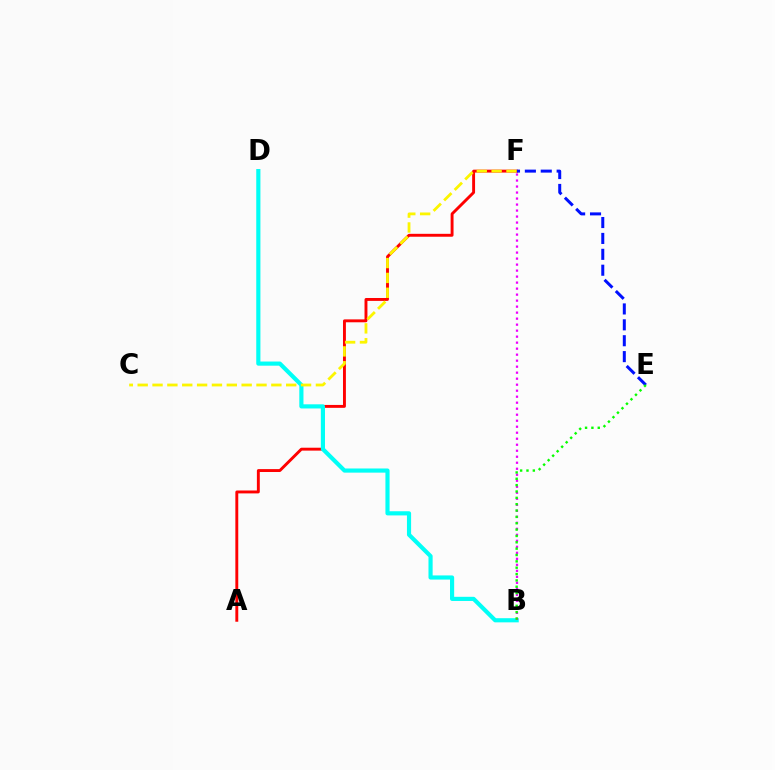{('A', 'F'): [{'color': '#ff0000', 'line_style': 'solid', 'thickness': 2.09}], ('E', 'F'): [{'color': '#0010ff', 'line_style': 'dashed', 'thickness': 2.16}], ('B', 'D'): [{'color': '#00fff6', 'line_style': 'solid', 'thickness': 2.99}], ('C', 'F'): [{'color': '#fcf500', 'line_style': 'dashed', 'thickness': 2.02}], ('B', 'F'): [{'color': '#ee00ff', 'line_style': 'dotted', 'thickness': 1.63}], ('B', 'E'): [{'color': '#08ff00', 'line_style': 'dotted', 'thickness': 1.73}]}